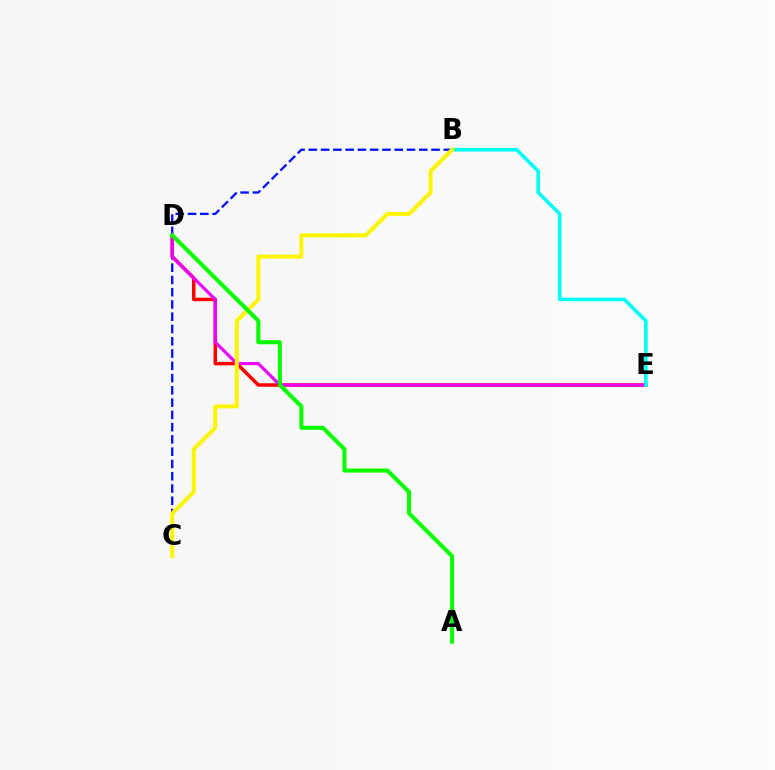{('B', 'C'): [{'color': '#0010ff', 'line_style': 'dashed', 'thickness': 1.67}, {'color': '#fcf500', 'line_style': 'solid', 'thickness': 2.87}], ('D', 'E'): [{'color': '#ff0000', 'line_style': 'solid', 'thickness': 2.51}, {'color': '#ee00ff', 'line_style': 'solid', 'thickness': 2.27}], ('B', 'E'): [{'color': '#00fff6', 'line_style': 'solid', 'thickness': 2.62}], ('A', 'D'): [{'color': '#08ff00', 'line_style': 'solid', 'thickness': 2.93}]}